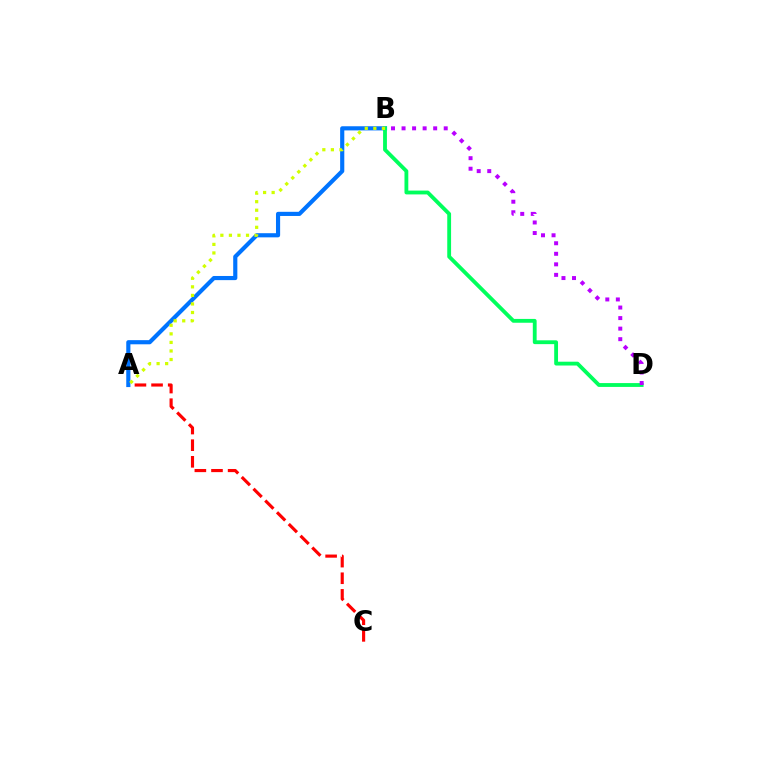{('A', 'C'): [{'color': '#ff0000', 'line_style': 'dashed', 'thickness': 2.26}], ('A', 'B'): [{'color': '#0074ff', 'line_style': 'solid', 'thickness': 2.99}, {'color': '#d1ff00', 'line_style': 'dotted', 'thickness': 2.32}], ('B', 'D'): [{'color': '#00ff5c', 'line_style': 'solid', 'thickness': 2.76}, {'color': '#b900ff', 'line_style': 'dotted', 'thickness': 2.86}]}